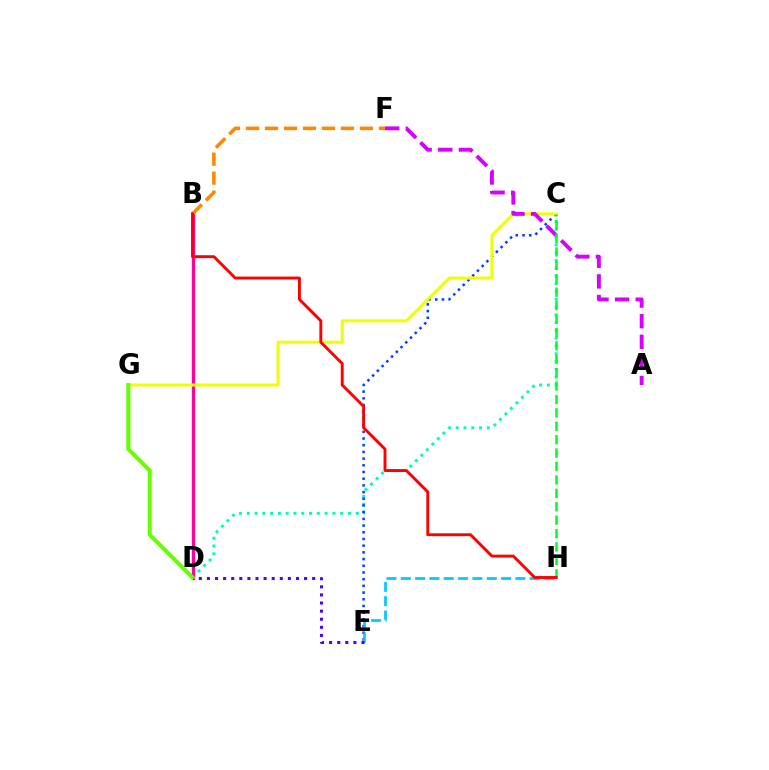{('C', 'D'): [{'color': '#00ffaf', 'line_style': 'dotted', 'thickness': 2.11}], ('B', 'D'): [{'color': '#ff00a0', 'line_style': 'solid', 'thickness': 2.39}], ('C', 'E'): [{'color': '#003fff', 'line_style': 'dotted', 'thickness': 1.82}], ('E', 'H'): [{'color': '#00c7ff', 'line_style': 'dashed', 'thickness': 1.95}], ('C', 'G'): [{'color': '#eeff00', 'line_style': 'solid', 'thickness': 2.18}], ('D', 'G'): [{'color': '#66ff00', 'line_style': 'solid', 'thickness': 2.93}], ('A', 'F'): [{'color': '#d600ff', 'line_style': 'dashed', 'thickness': 2.8}], ('C', 'H'): [{'color': '#00ff27', 'line_style': 'dashed', 'thickness': 1.82}], ('B', 'F'): [{'color': '#ff8800', 'line_style': 'dashed', 'thickness': 2.58}], ('D', 'E'): [{'color': '#4f00ff', 'line_style': 'dotted', 'thickness': 2.2}], ('B', 'H'): [{'color': '#ff0000', 'line_style': 'solid', 'thickness': 2.09}]}